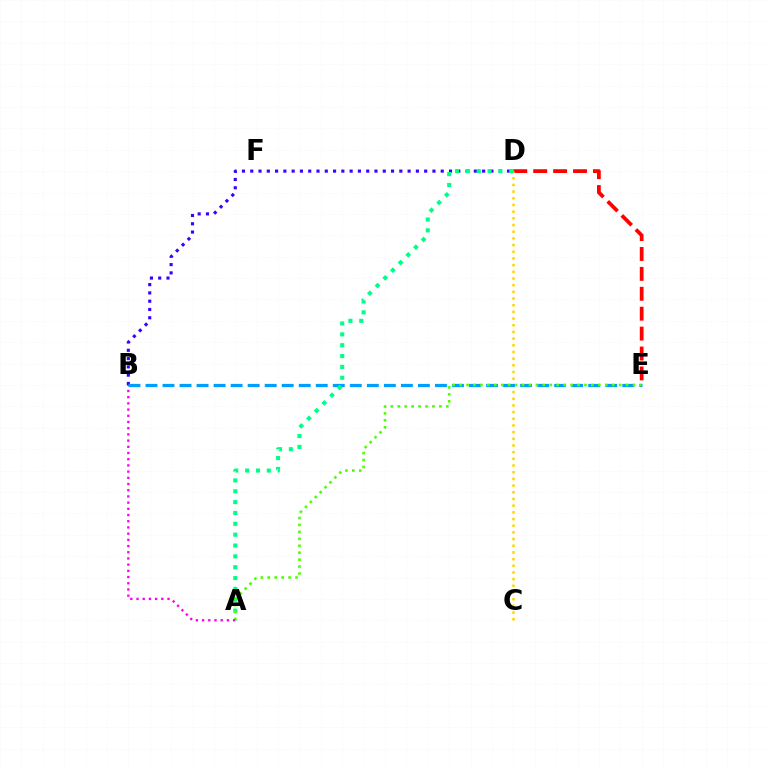{('B', 'D'): [{'color': '#3700ff', 'line_style': 'dotted', 'thickness': 2.25}], ('D', 'E'): [{'color': '#ff0000', 'line_style': 'dashed', 'thickness': 2.7}], ('C', 'D'): [{'color': '#ffd500', 'line_style': 'dotted', 'thickness': 1.82}], ('B', 'E'): [{'color': '#009eff', 'line_style': 'dashed', 'thickness': 2.31}], ('A', 'D'): [{'color': '#00ff86', 'line_style': 'dotted', 'thickness': 2.95}], ('A', 'E'): [{'color': '#4fff00', 'line_style': 'dotted', 'thickness': 1.88}], ('A', 'B'): [{'color': '#ff00ed', 'line_style': 'dotted', 'thickness': 1.69}]}